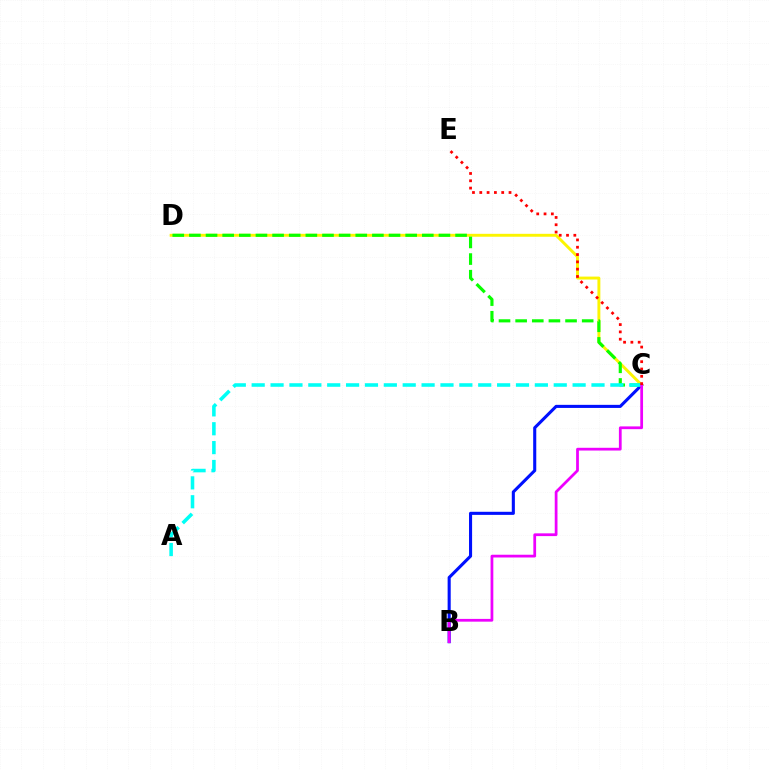{('B', 'C'): [{'color': '#0010ff', 'line_style': 'solid', 'thickness': 2.22}, {'color': '#ee00ff', 'line_style': 'solid', 'thickness': 1.98}], ('C', 'D'): [{'color': '#fcf500', 'line_style': 'solid', 'thickness': 2.1}, {'color': '#08ff00', 'line_style': 'dashed', 'thickness': 2.26}], ('A', 'C'): [{'color': '#00fff6', 'line_style': 'dashed', 'thickness': 2.56}], ('C', 'E'): [{'color': '#ff0000', 'line_style': 'dotted', 'thickness': 1.99}]}